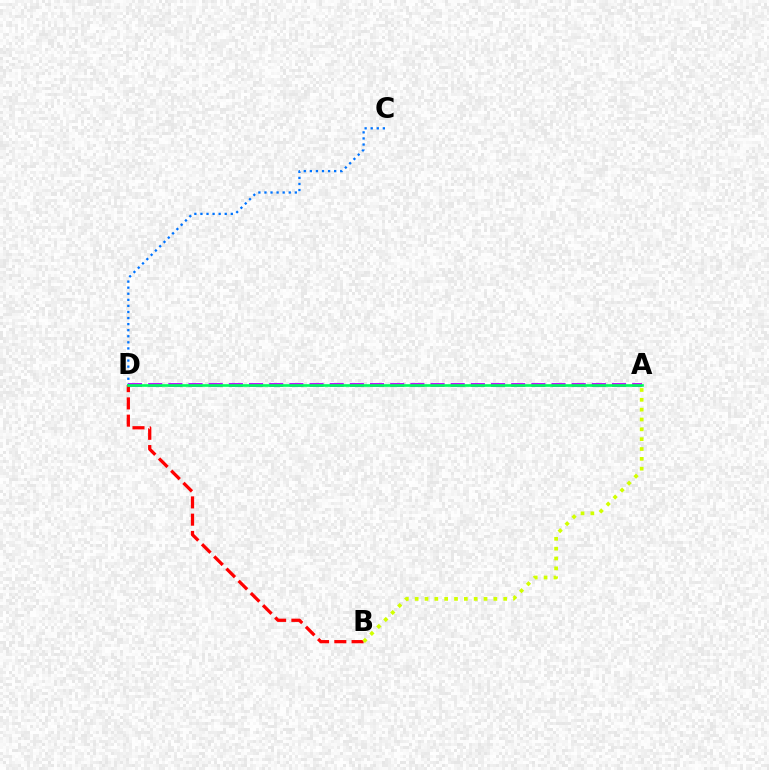{('B', 'D'): [{'color': '#ff0000', 'line_style': 'dashed', 'thickness': 2.35}], ('A', 'D'): [{'color': '#b900ff', 'line_style': 'dashed', 'thickness': 2.74}, {'color': '#00ff5c', 'line_style': 'solid', 'thickness': 1.91}], ('C', 'D'): [{'color': '#0074ff', 'line_style': 'dotted', 'thickness': 1.65}], ('A', 'B'): [{'color': '#d1ff00', 'line_style': 'dotted', 'thickness': 2.67}]}